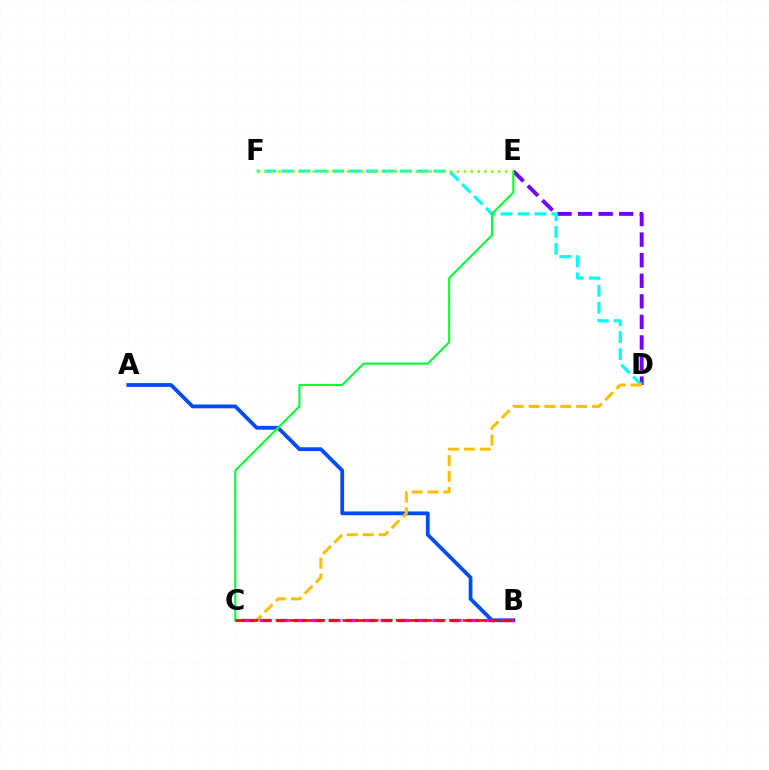{('D', 'E'): [{'color': '#7200ff', 'line_style': 'dashed', 'thickness': 2.79}], ('D', 'F'): [{'color': '#00fff6', 'line_style': 'dashed', 'thickness': 2.3}], ('A', 'B'): [{'color': '#004bff', 'line_style': 'solid', 'thickness': 2.72}], ('C', 'D'): [{'color': '#ffbd00', 'line_style': 'dashed', 'thickness': 2.15}], ('B', 'C'): [{'color': '#ff00cf', 'line_style': 'dashed', 'thickness': 2.35}, {'color': '#ff0000', 'line_style': 'dashed', 'thickness': 1.82}], ('C', 'E'): [{'color': '#00ff39', 'line_style': 'solid', 'thickness': 1.5}], ('E', 'F'): [{'color': '#84ff00', 'line_style': 'dotted', 'thickness': 1.87}]}